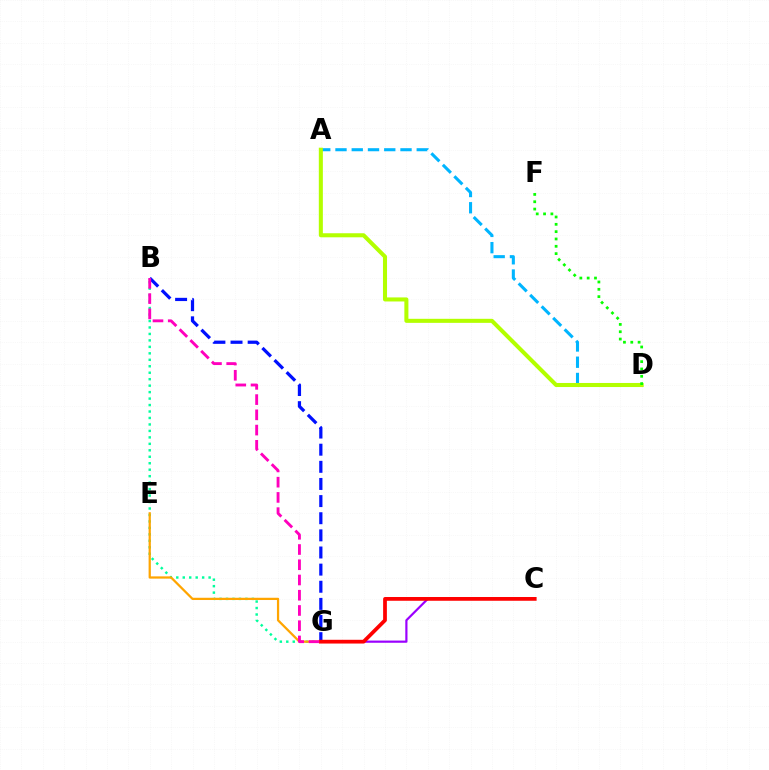{('B', 'G'): [{'color': '#00ff9d', 'line_style': 'dotted', 'thickness': 1.76}, {'color': '#0010ff', 'line_style': 'dashed', 'thickness': 2.33}, {'color': '#ff00bd', 'line_style': 'dashed', 'thickness': 2.07}], ('A', 'D'): [{'color': '#00b5ff', 'line_style': 'dashed', 'thickness': 2.21}, {'color': '#b3ff00', 'line_style': 'solid', 'thickness': 2.92}], ('C', 'G'): [{'color': '#9b00ff', 'line_style': 'solid', 'thickness': 1.58}, {'color': '#ff0000', 'line_style': 'solid', 'thickness': 2.7}], ('E', 'G'): [{'color': '#ffa500', 'line_style': 'solid', 'thickness': 1.62}], ('D', 'F'): [{'color': '#08ff00', 'line_style': 'dotted', 'thickness': 1.99}]}